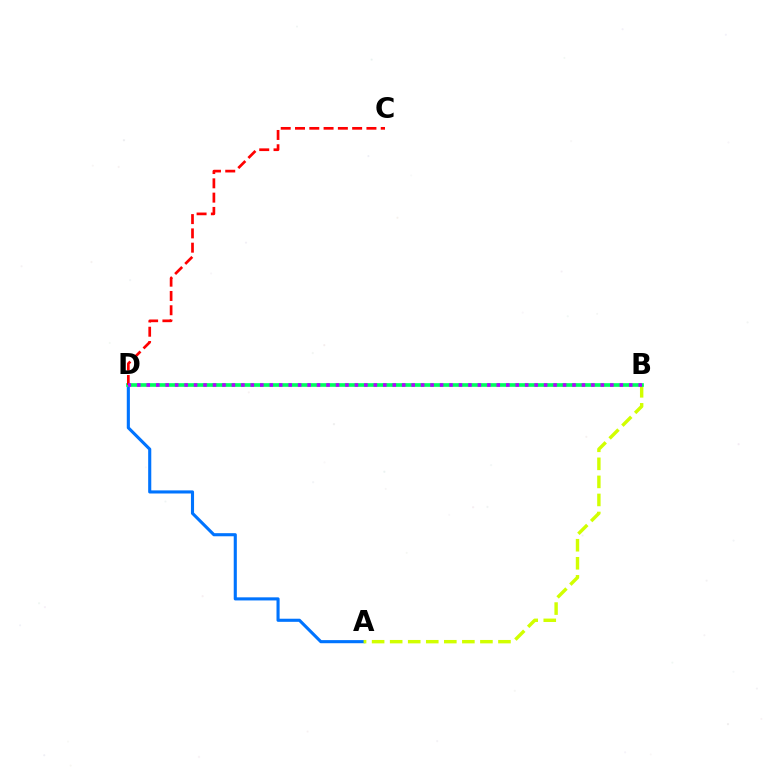{('A', 'D'): [{'color': '#0074ff', 'line_style': 'solid', 'thickness': 2.24}], ('A', 'B'): [{'color': '#d1ff00', 'line_style': 'dashed', 'thickness': 2.45}], ('B', 'D'): [{'color': '#00ff5c', 'line_style': 'solid', 'thickness': 2.64}, {'color': '#b900ff', 'line_style': 'dotted', 'thickness': 2.57}], ('C', 'D'): [{'color': '#ff0000', 'line_style': 'dashed', 'thickness': 1.94}]}